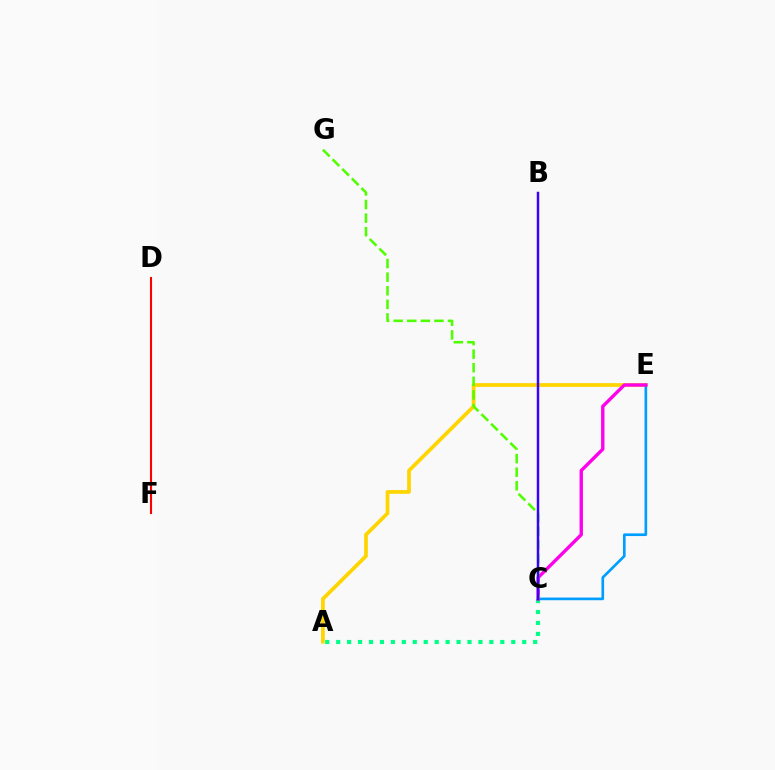{('A', 'E'): [{'color': '#ffd500', 'line_style': 'solid', 'thickness': 2.69}], ('D', 'F'): [{'color': '#ff0000', 'line_style': 'solid', 'thickness': 1.52}], ('A', 'C'): [{'color': '#00ff86', 'line_style': 'dotted', 'thickness': 2.97}], ('C', 'E'): [{'color': '#009eff', 'line_style': 'solid', 'thickness': 1.92}, {'color': '#ff00ed', 'line_style': 'solid', 'thickness': 2.43}], ('C', 'G'): [{'color': '#4fff00', 'line_style': 'dashed', 'thickness': 1.85}], ('B', 'C'): [{'color': '#3700ff', 'line_style': 'solid', 'thickness': 1.78}]}